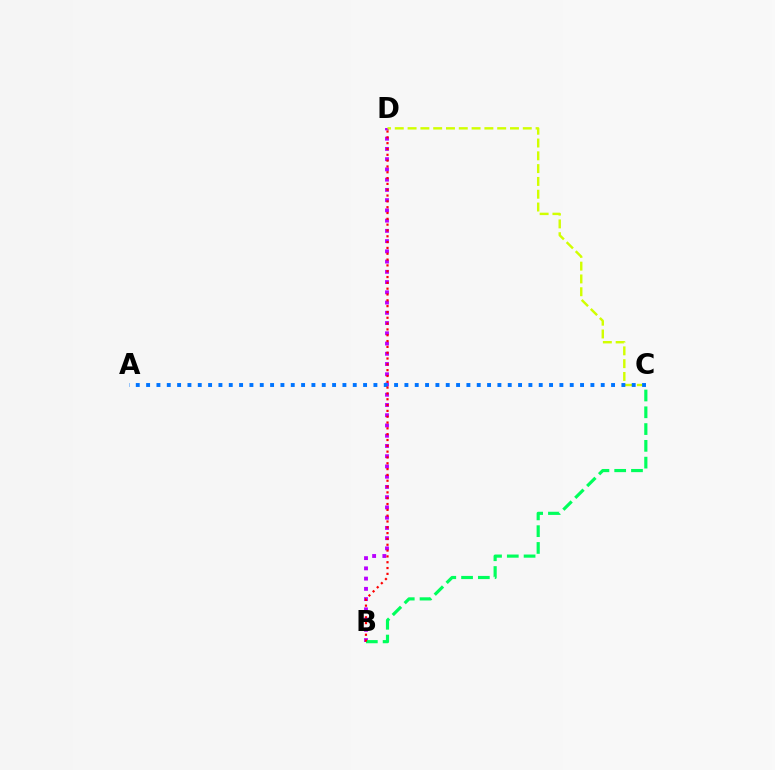{('B', 'D'): [{'color': '#b900ff', 'line_style': 'dotted', 'thickness': 2.78}, {'color': '#ff0000', 'line_style': 'dotted', 'thickness': 1.58}], ('C', 'D'): [{'color': '#d1ff00', 'line_style': 'dashed', 'thickness': 1.74}], ('B', 'C'): [{'color': '#00ff5c', 'line_style': 'dashed', 'thickness': 2.28}], ('A', 'C'): [{'color': '#0074ff', 'line_style': 'dotted', 'thickness': 2.81}]}